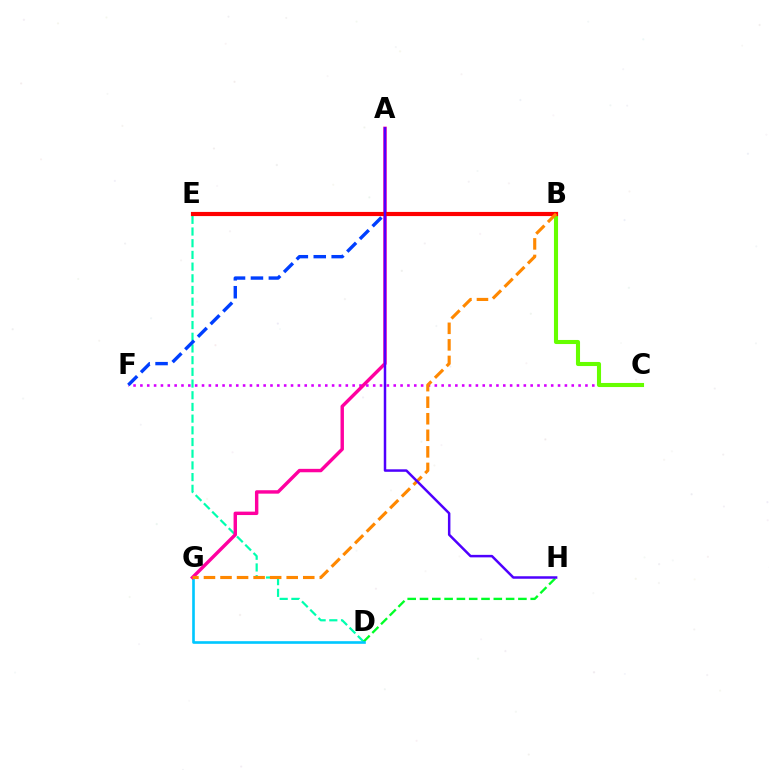{('D', 'E'): [{'color': '#00ffaf', 'line_style': 'dashed', 'thickness': 1.59}], ('C', 'F'): [{'color': '#d600ff', 'line_style': 'dotted', 'thickness': 1.86}], ('D', 'H'): [{'color': '#00ff27', 'line_style': 'dashed', 'thickness': 1.67}], ('B', 'F'): [{'color': '#003fff', 'line_style': 'dashed', 'thickness': 2.43}], ('B', 'C'): [{'color': '#66ff00', 'line_style': 'solid', 'thickness': 2.94}], ('D', 'G'): [{'color': '#00c7ff', 'line_style': 'solid', 'thickness': 1.9}], ('B', 'E'): [{'color': '#eeff00', 'line_style': 'solid', 'thickness': 2.15}, {'color': '#ff0000', 'line_style': 'solid', 'thickness': 3.0}], ('A', 'G'): [{'color': '#ff00a0', 'line_style': 'solid', 'thickness': 2.46}], ('B', 'G'): [{'color': '#ff8800', 'line_style': 'dashed', 'thickness': 2.25}], ('A', 'H'): [{'color': '#4f00ff', 'line_style': 'solid', 'thickness': 1.79}]}